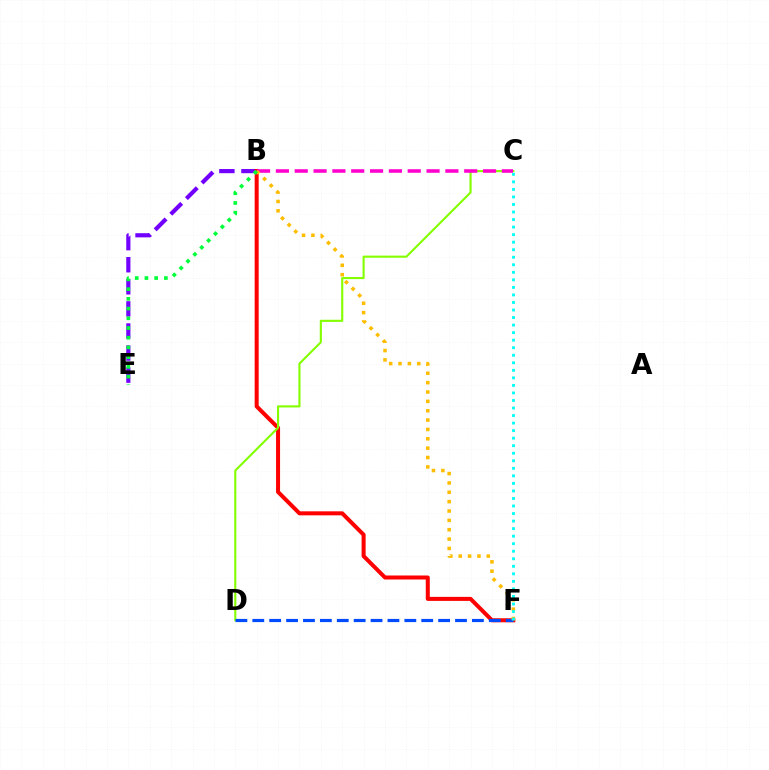{('B', 'E'): [{'color': '#7200ff', 'line_style': 'dashed', 'thickness': 3.0}, {'color': '#00ff39', 'line_style': 'dotted', 'thickness': 2.64}], ('B', 'F'): [{'color': '#ff0000', 'line_style': 'solid', 'thickness': 2.89}, {'color': '#ffbd00', 'line_style': 'dotted', 'thickness': 2.54}], ('C', 'D'): [{'color': '#84ff00', 'line_style': 'solid', 'thickness': 1.53}], ('B', 'C'): [{'color': '#ff00cf', 'line_style': 'dashed', 'thickness': 2.56}], ('D', 'F'): [{'color': '#004bff', 'line_style': 'dashed', 'thickness': 2.29}], ('C', 'F'): [{'color': '#00fff6', 'line_style': 'dotted', 'thickness': 2.05}]}